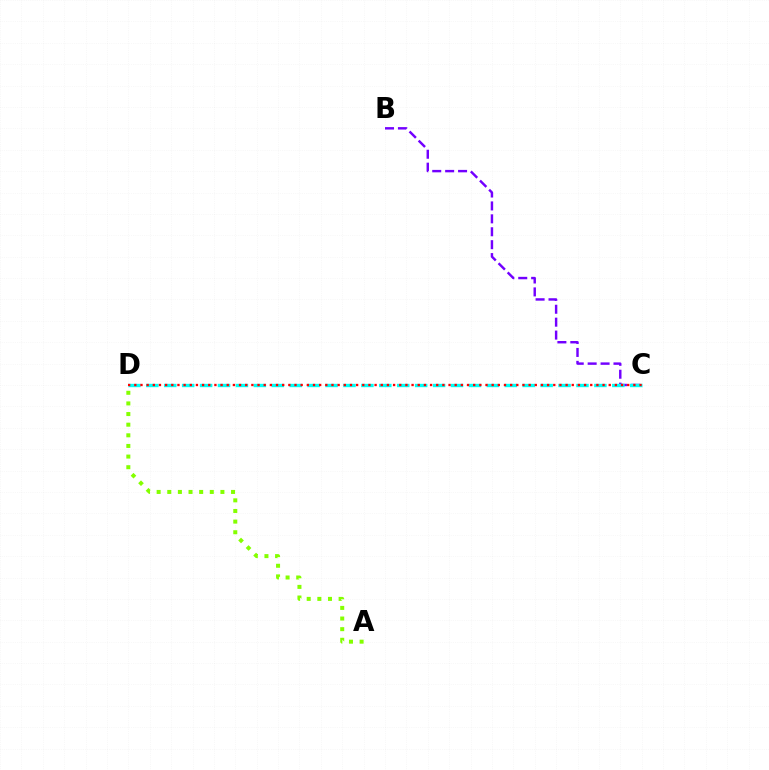{('A', 'D'): [{'color': '#84ff00', 'line_style': 'dotted', 'thickness': 2.89}], ('B', 'C'): [{'color': '#7200ff', 'line_style': 'dashed', 'thickness': 1.75}], ('C', 'D'): [{'color': '#00fff6', 'line_style': 'dashed', 'thickness': 2.43}, {'color': '#ff0000', 'line_style': 'dotted', 'thickness': 1.67}]}